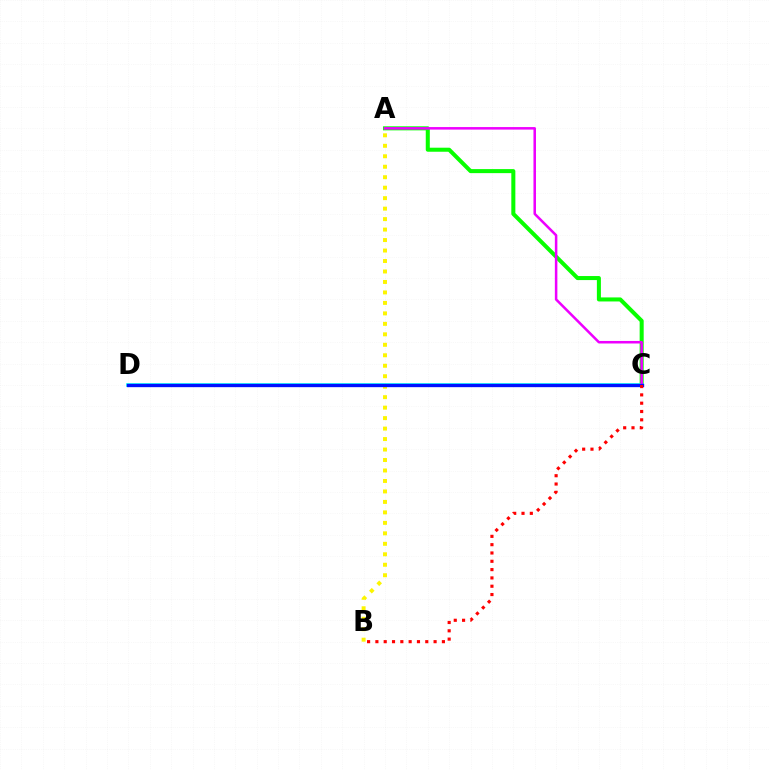{('A', 'C'): [{'color': '#08ff00', 'line_style': 'solid', 'thickness': 2.91}, {'color': '#ee00ff', 'line_style': 'solid', 'thickness': 1.82}], ('A', 'B'): [{'color': '#fcf500', 'line_style': 'dotted', 'thickness': 2.85}], ('C', 'D'): [{'color': '#00fff6', 'line_style': 'solid', 'thickness': 2.59}, {'color': '#0010ff', 'line_style': 'solid', 'thickness': 2.4}], ('B', 'C'): [{'color': '#ff0000', 'line_style': 'dotted', 'thickness': 2.26}]}